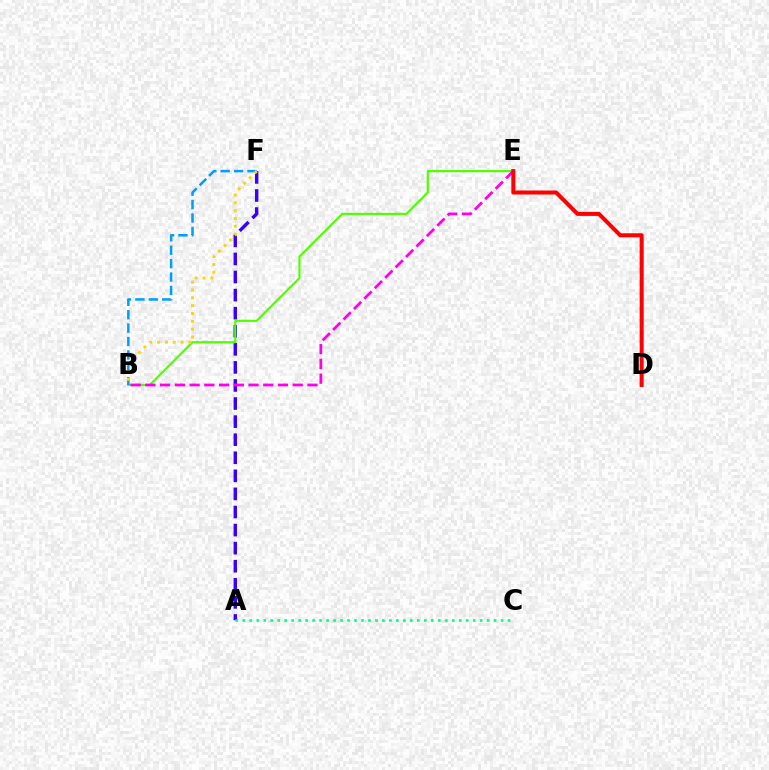{('A', 'F'): [{'color': '#3700ff', 'line_style': 'dashed', 'thickness': 2.46}], ('B', 'E'): [{'color': '#4fff00', 'line_style': 'solid', 'thickness': 1.56}, {'color': '#ff00ed', 'line_style': 'dashed', 'thickness': 2.0}], ('A', 'C'): [{'color': '#00ff86', 'line_style': 'dotted', 'thickness': 1.9}], ('B', 'F'): [{'color': '#009eff', 'line_style': 'dashed', 'thickness': 1.82}, {'color': '#ffd500', 'line_style': 'dotted', 'thickness': 2.13}], ('D', 'E'): [{'color': '#ff0000', 'line_style': 'solid', 'thickness': 2.9}]}